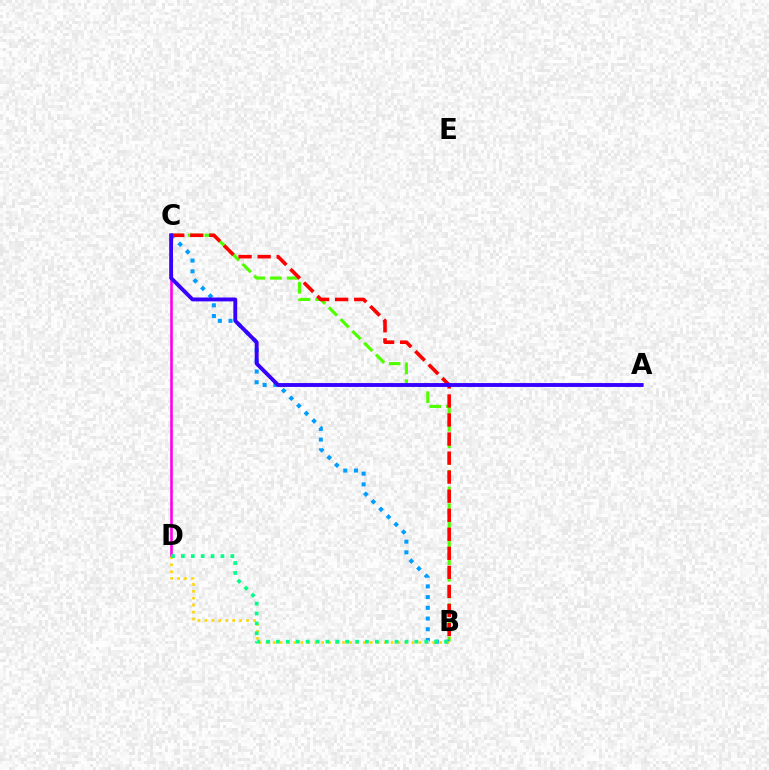{('B', 'C'): [{'color': '#4fff00', 'line_style': 'dashed', 'thickness': 2.26}, {'color': '#009eff', 'line_style': 'dotted', 'thickness': 2.91}, {'color': '#ff0000', 'line_style': 'dashed', 'thickness': 2.59}], ('C', 'D'): [{'color': '#ff00ed', 'line_style': 'solid', 'thickness': 1.88}], ('B', 'D'): [{'color': '#ffd500', 'line_style': 'dotted', 'thickness': 1.88}, {'color': '#00ff86', 'line_style': 'dotted', 'thickness': 2.69}], ('A', 'C'): [{'color': '#3700ff', 'line_style': 'solid', 'thickness': 2.78}]}